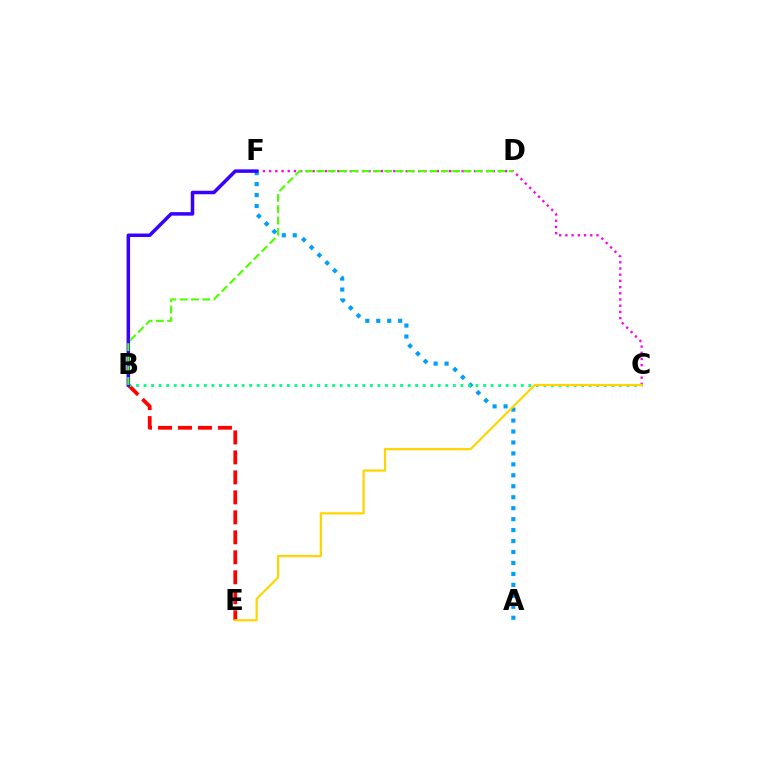{('B', 'E'): [{'color': '#ff0000', 'line_style': 'dashed', 'thickness': 2.71}], ('C', 'F'): [{'color': '#ff00ed', 'line_style': 'dotted', 'thickness': 1.69}], ('A', 'F'): [{'color': '#009eff', 'line_style': 'dotted', 'thickness': 2.98}], ('B', 'C'): [{'color': '#00ff86', 'line_style': 'dotted', 'thickness': 2.05}], ('C', 'E'): [{'color': '#ffd500', 'line_style': 'solid', 'thickness': 1.59}], ('B', 'F'): [{'color': '#3700ff', 'line_style': 'solid', 'thickness': 2.53}], ('B', 'D'): [{'color': '#4fff00', 'line_style': 'dashed', 'thickness': 1.54}]}